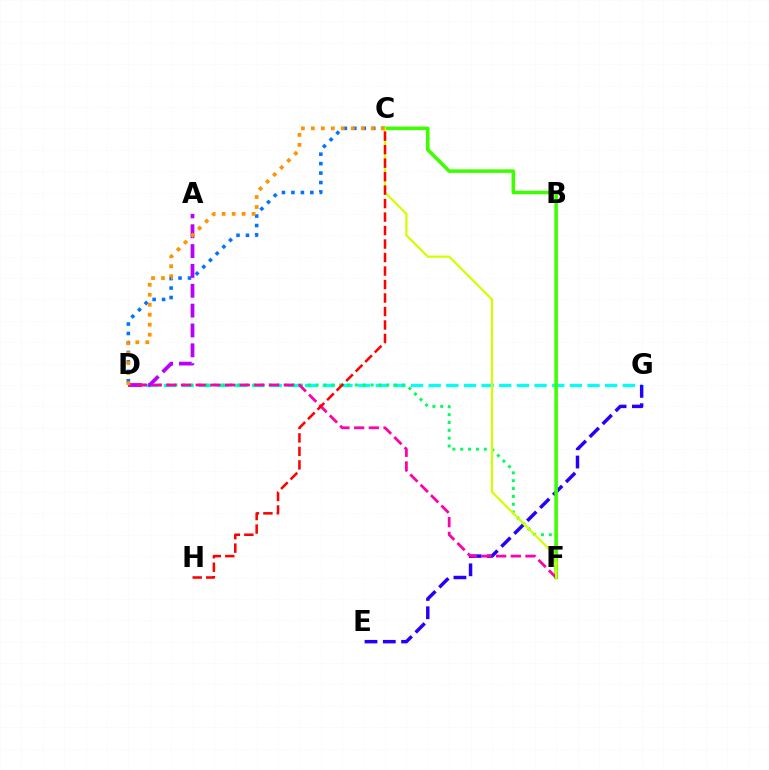{('D', 'G'): [{'color': '#00fff6', 'line_style': 'dashed', 'thickness': 2.4}], ('C', 'D'): [{'color': '#0074ff', 'line_style': 'dotted', 'thickness': 2.57}, {'color': '#ff9400', 'line_style': 'dotted', 'thickness': 2.71}], ('E', 'G'): [{'color': '#2500ff', 'line_style': 'dashed', 'thickness': 2.48}], ('D', 'F'): [{'color': '#00ff5c', 'line_style': 'dotted', 'thickness': 2.13}, {'color': '#ff00ac', 'line_style': 'dashed', 'thickness': 1.99}], ('A', 'D'): [{'color': '#b900ff', 'line_style': 'dashed', 'thickness': 2.7}], ('C', 'F'): [{'color': '#3dff00', 'line_style': 'solid', 'thickness': 2.56}, {'color': '#d1ff00', 'line_style': 'solid', 'thickness': 1.6}], ('C', 'H'): [{'color': '#ff0000', 'line_style': 'dashed', 'thickness': 1.83}]}